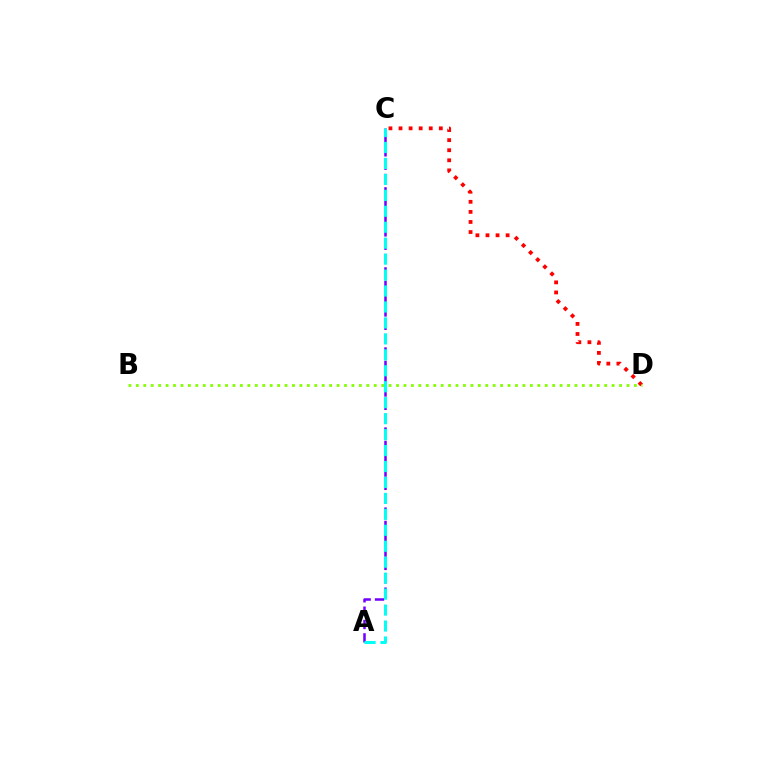{('A', 'C'): [{'color': '#7200ff', 'line_style': 'dashed', 'thickness': 1.81}, {'color': '#00fff6', 'line_style': 'dashed', 'thickness': 2.17}], ('C', 'D'): [{'color': '#ff0000', 'line_style': 'dotted', 'thickness': 2.74}], ('B', 'D'): [{'color': '#84ff00', 'line_style': 'dotted', 'thickness': 2.02}]}